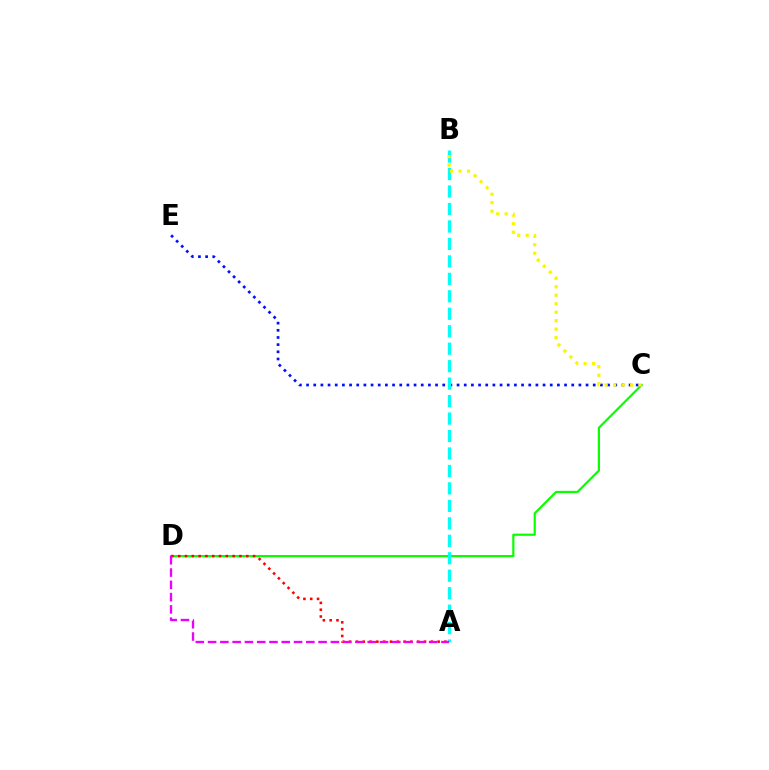{('C', 'D'): [{'color': '#08ff00', 'line_style': 'solid', 'thickness': 1.58}], ('C', 'E'): [{'color': '#0010ff', 'line_style': 'dotted', 'thickness': 1.95}], ('A', 'B'): [{'color': '#00fff6', 'line_style': 'dashed', 'thickness': 2.37}], ('A', 'D'): [{'color': '#ff0000', 'line_style': 'dotted', 'thickness': 1.85}, {'color': '#ee00ff', 'line_style': 'dashed', 'thickness': 1.67}], ('B', 'C'): [{'color': '#fcf500', 'line_style': 'dotted', 'thickness': 2.3}]}